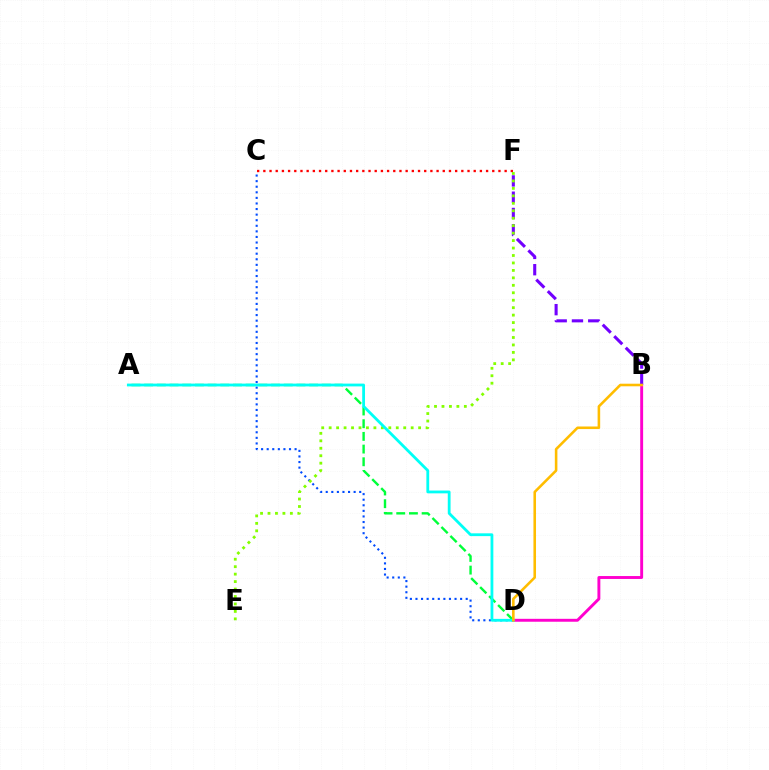{('B', 'D'): [{'color': '#ff00cf', 'line_style': 'solid', 'thickness': 2.1}, {'color': '#ffbd00', 'line_style': 'solid', 'thickness': 1.86}], ('C', 'D'): [{'color': '#004bff', 'line_style': 'dotted', 'thickness': 1.52}], ('A', 'D'): [{'color': '#00ff39', 'line_style': 'dashed', 'thickness': 1.72}, {'color': '#00fff6', 'line_style': 'solid', 'thickness': 2.01}], ('B', 'F'): [{'color': '#7200ff', 'line_style': 'dashed', 'thickness': 2.21}], ('C', 'F'): [{'color': '#ff0000', 'line_style': 'dotted', 'thickness': 1.68}], ('E', 'F'): [{'color': '#84ff00', 'line_style': 'dotted', 'thickness': 2.03}]}